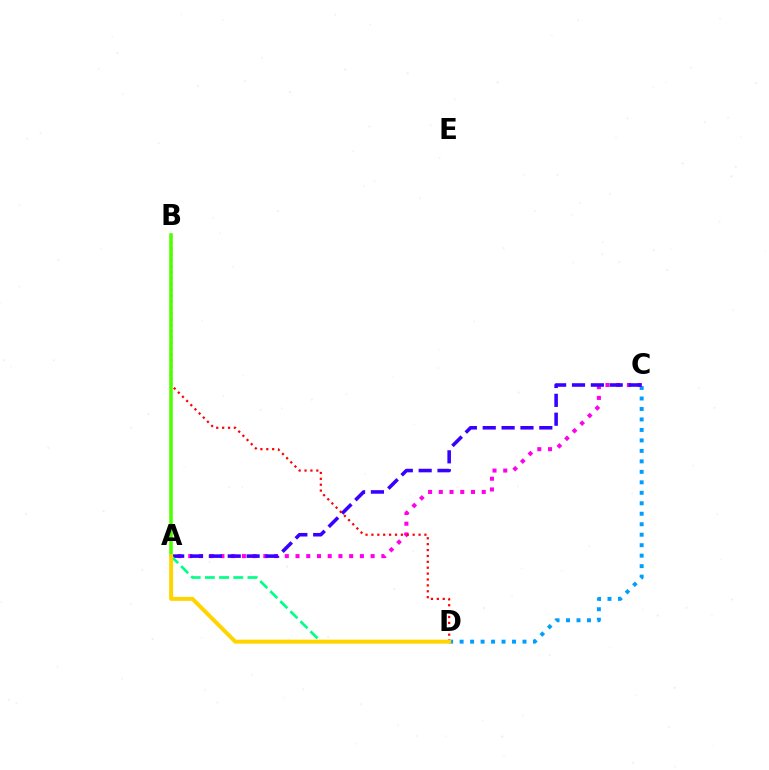{('C', 'D'): [{'color': '#009eff', 'line_style': 'dotted', 'thickness': 2.85}], ('A', 'C'): [{'color': '#ff00ed', 'line_style': 'dotted', 'thickness': 2.91}, {'color': '#3700ff', 'line_style': 'dashed', 'thickness': 2.56}], ('B', 'D'): [{'color': '#ff0000', 'line_style': 'dotted', 'thickness': 1.6}], ('A', 'D'): [{'color': '#00ff86', 'line_style': 'dashed', 'thickness': 1.93}, {'color': '#ffd500', 'line_style': 'solid', 'thickness': 2.87}], ('A', 'B'): [{'color': '#4fff00', 'line_style': 'solid', 'thickness': 2.55}]}